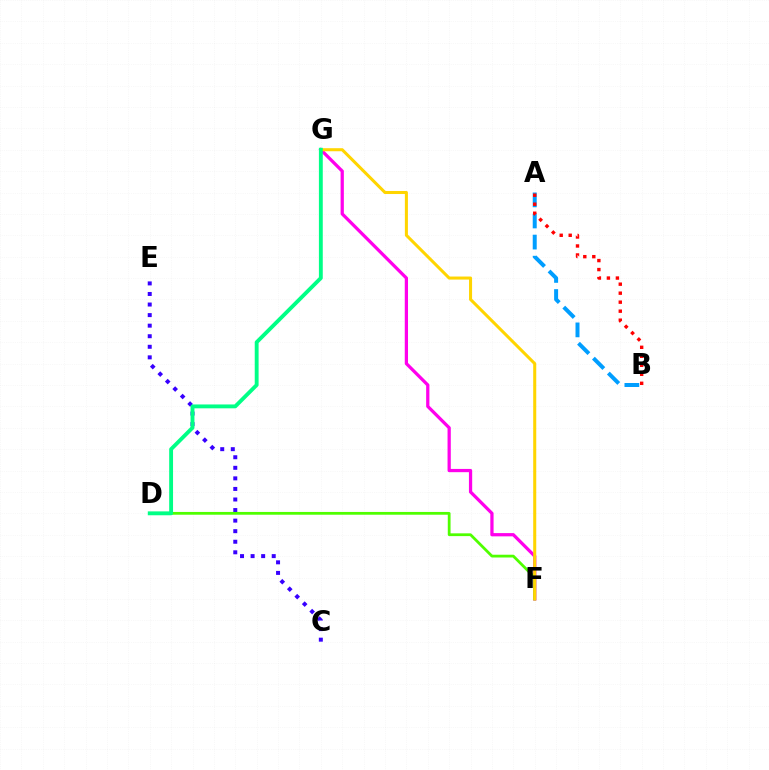{('C', 'E'): [{'color': '#3700ff', 'line_style': 'dotted', 'thickness': 2.87}], ('F', 'G'): [{'color': '#ff00ed', 'line_style': 'solid', 'thickness': 2.34}, {'color': '#ffd500', 'line_style': 'solid', 'thickness': 2.19}], ('D', 'F'): [{'color': '#4fff00', 'line_style': 'solid', 'thickness': 2.0}], ('A', 'B'): [{'color': '#009eff', 'line_style': 'dashed', 'thickness': 2.87}, {'color': '#ff0000', 'line_style': 'dotted', 'thickness': 2.44}], ('D', 'G'): [{'color': '#00ff86', 'line_style': 'solid', 'thickness': 2.78}]}